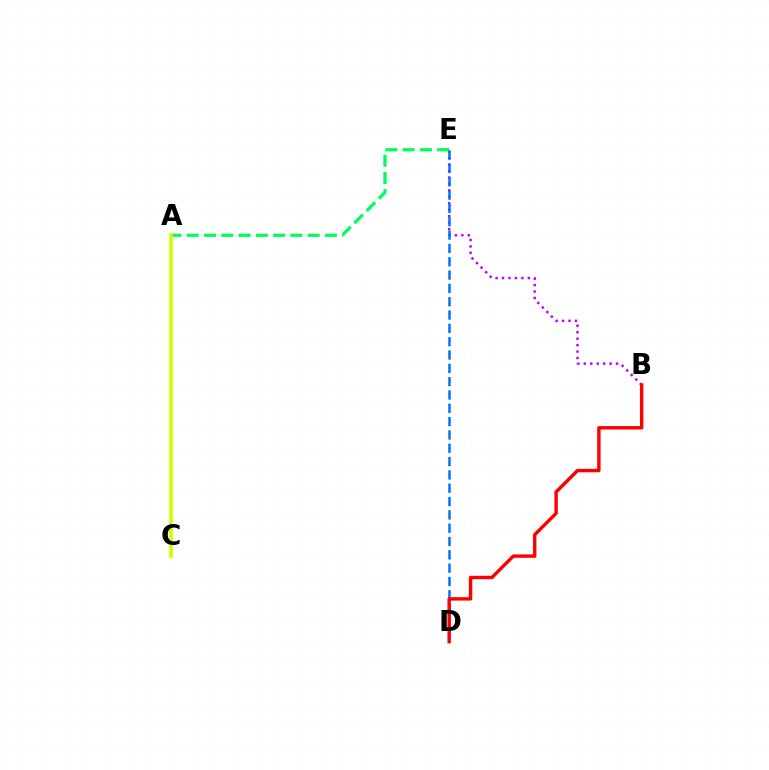{('B', 'E'): [{'color': '#b900ff', 'line_style': 'dotted', 'thickness': 1.75}], ('A', 'E'): [{'color': '#00ff5c', 'line_style': 'dashed', 'thickness': 2.35}], ('D', 'E'): [{'color': '#0074ff', 'line_style': 'dashed', 'thickness': 1.81}], ('B', 'D'): [{'color': '#ff0000', 'line_style': 'solid', 'thickness': 2.45}], ('A', 'C'): [{'color': '#d1ff00', 'line_style': 'solid', 'thickness': 2.64}]}